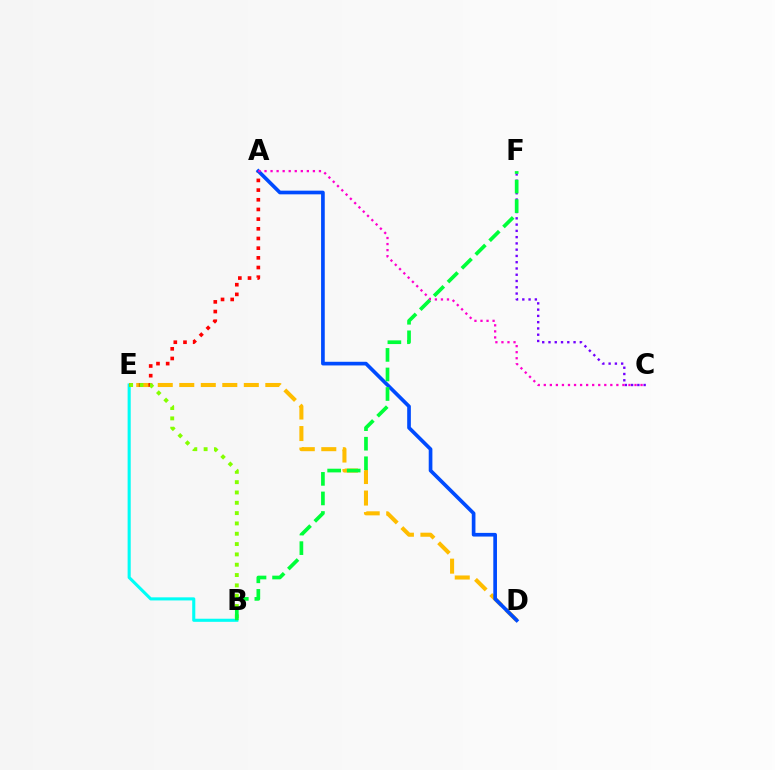{('C', 'F'): [{'color': '#7200ff', 'line_style': 'dotted', 'thickness': 1.7}], ('D', 'E'): [{'color': '#ffbd00', 'line_style': 'dashed', 'thickness': 2.92}], ('B', 'E'): [{'color': '#00fff6', 'line_style': 'solid', 'thickness': 2.23}, {'color': '#84ff00', 'line_style': 'dotted', 'thickness': 2.8}], ('A', 'E'): [{'color': '#ff0000', 'line_style': 'dotted', 'thickness': 2.63}], ('A', 'D'): [{'color': '#004bff', 'line_style': 'solid', 'thickness': 2.64}], ('B', 'F'): [{'color': '#00ff39', 'line_style': 'dashed', 'thickness': 2.66}], ('A', 'C'): [{'color': '#ff00cf', 'line_style': 'dotted', 'thickness': 1.64}]}